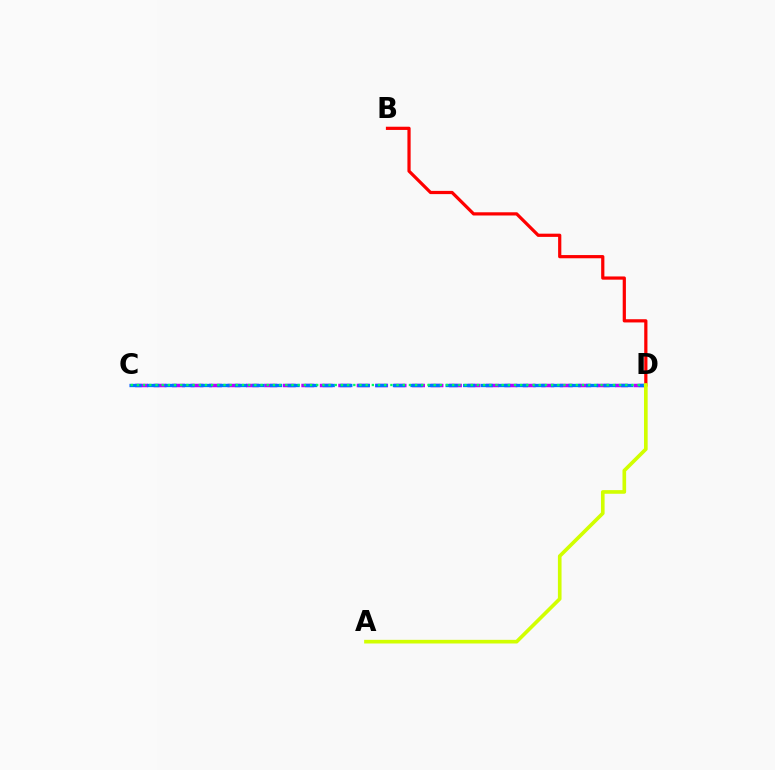{('C', 'D'): [{'color': '#b900ff', 'line_style': 'dashed', 'thickness': 2.51}, {'color': '#0074ff', 'line_style': 'dashed', 'thickness': 2.38}, {'color': '#00ff5c', 'line_style': 'dotted', 'thickness': 1.68}], ('B', 'D'): [{'color': '#ff0000', 'line_style': 'solid', 'thickness': 2.31}], ('A', 'D'): [{'color': '#d1ff00', 'line_style': 'solid', 'thickness': 2.62}]}